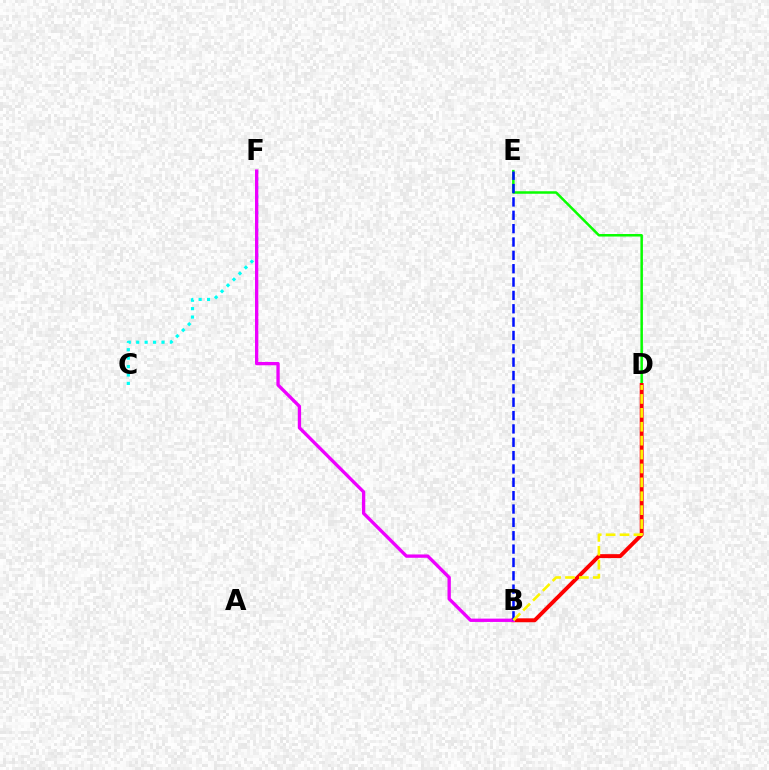{('D', 'E'): [{'color': '#08ff00', 'line_style': 'solid', 'thickness': 1.8}], ('B', 'D'): [{'color': '#ff0000', 'line_style': 'solid', 'thickness': 2.81}, {'color': '#fcf500', 'line_style': 'dashed', 'thickness': 1.89}], ('C', 'F'): [{'color': '#00fff6', 'line_style': 'dotted', 'thickness': 2.29}], ('B', 'F'): [{'color': '#ee00ff', 'line_style': 'solid', 'thickness': 2.39}], ('B', 'E'): [{'color': '#0010ff', 'line_style': 'dashed', 'thickness': 1.81}]}